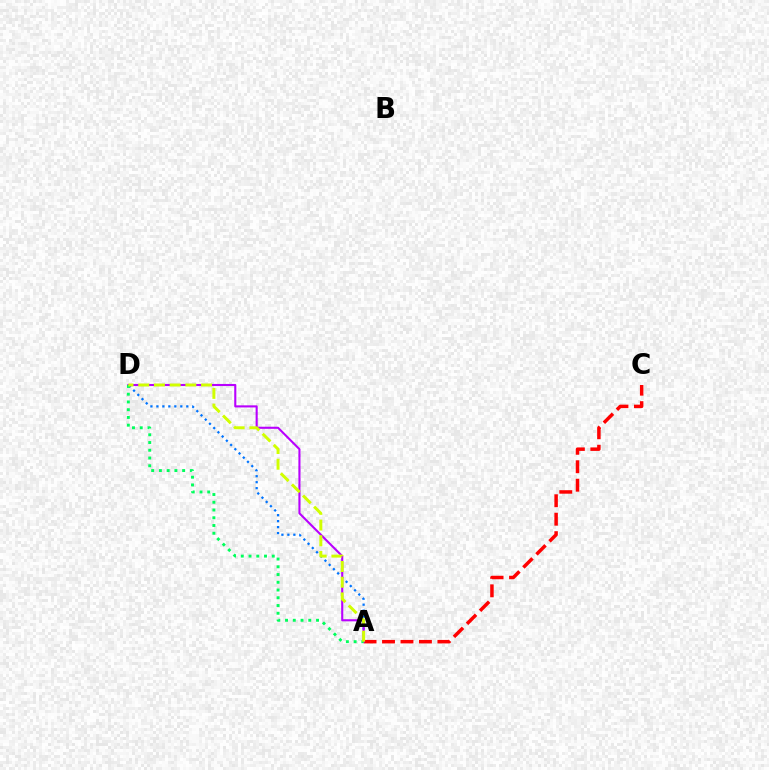{('A', 'C'): [{'color': '#ff0000', 'line_style': 'dashed', 'thickness': 2.51}], ('A', 'D'): [{'color': '#0074ff', 'line_style': 'dotted', 'thickness': 1.62}, {'color': '#b900ff', 'line_style': 'solid', 'thickness': 1.51}, {'color': '#00ff5c', 'line_style': 'dotted', 'thickness': 2.1}, {'color': '#d1ff00', 'line_style': 'dashed', 'thickness': 2.13}]}